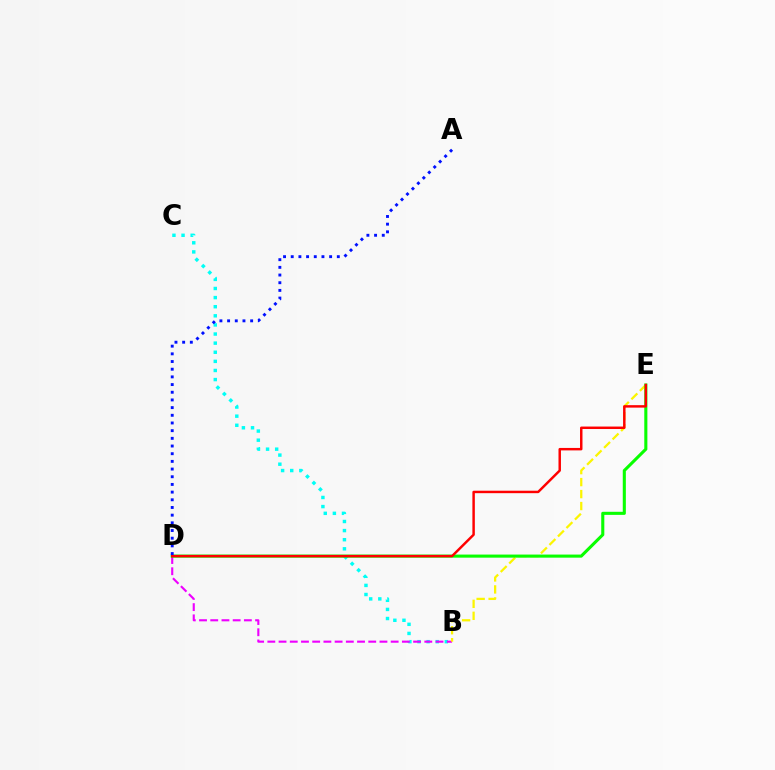{('B', 'C'): [{'color': '#00fff6', 'line_style': 'dotted', 'thickness': 2.47}], ('B', 'D'): [{'color': '#ee00ff', 'line_style': 'dashed', 'thickness': 1.52}], ('B', 'E'): [{'color': '#fcf500', 'line_style': 'dashed', 'thickness': 1.63}], ('D', 'E'): [{'color': '#08ff00', 'line_style': 'solid', 'thickness': 2.22}, {'color': '#ff0000', 'line_style': 'solid', 'thickness': 1.77}], ('A', 'D'): [{'color': '#0010ff', 'line_style': 'dotted', 'thickness': 2.09}]}